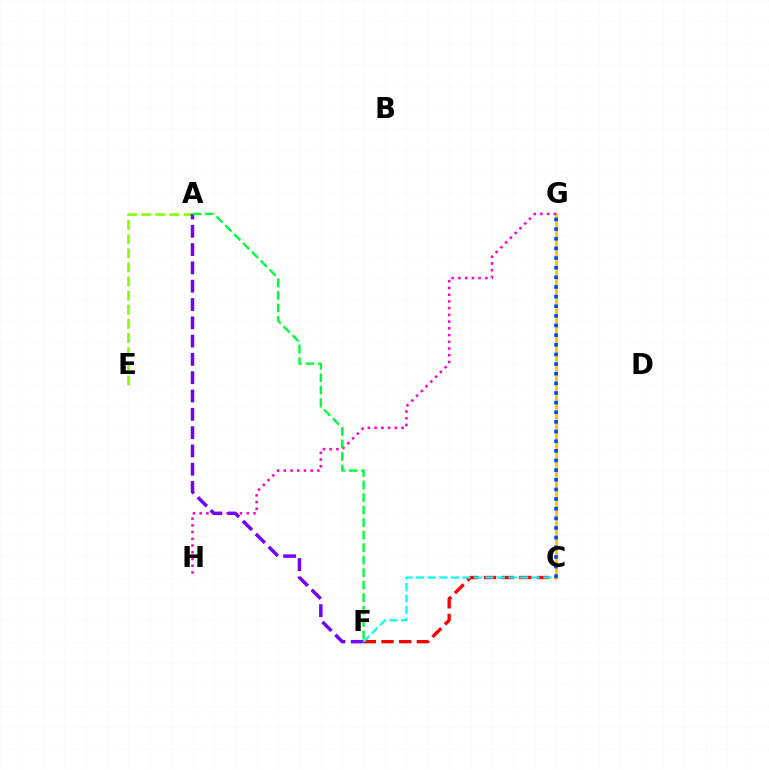{('A', 'E'): [{'color': '#84ff00', 'line_style': 'dashed', 'thickness': 1.92}], ('C', 'G'): [{'color': '#ffbd00', 'line_style': 'solid', 'thickness': 1.95}, {'color': '#004bff', 'line_style': 'dotted', 'thickness': 2.62}], ('G', 'H'): [{'color': '#ff00cf', 'line_style': 'dotted', 'thickness': 1.83}], ('A', 'F'): [{'color': '#7200ff', 'line_style': 'dashed', 'thickness': 2.49}, {'color': '#00ff39', 'line_style': 'dashed', 'thickness': 1.7}], ('C', 'F'): [{'color': '#ff0000', 'line_style': 'dashed', 'thickness': 2.4}, {'color': '#00fff6', 'line_style': 'dashed', 'thickness': 1.57}]}